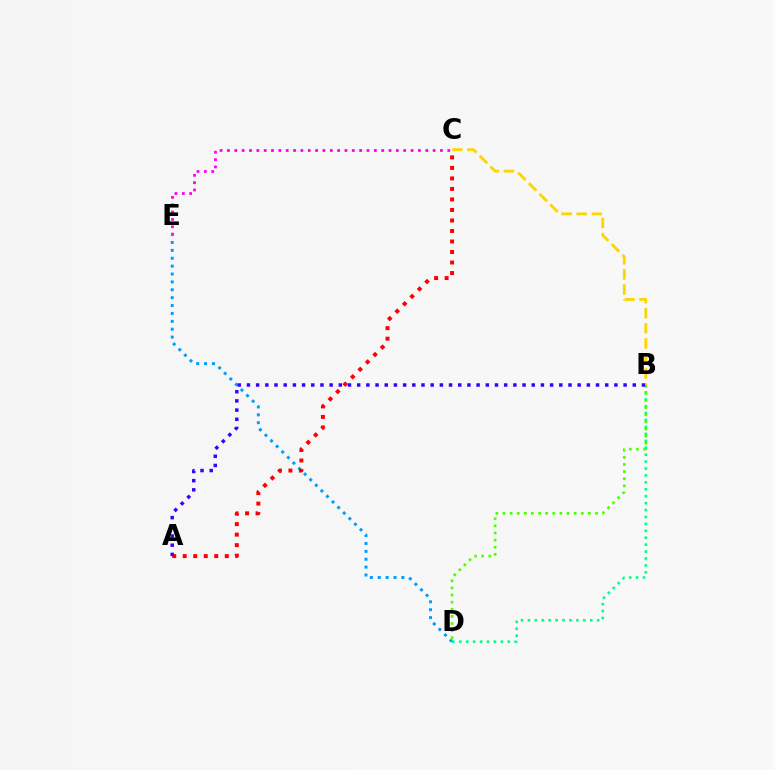{('D', 'E'): [{'color': '#009eff', 'line_style': 'dotted', 'thickness': 2.14}], ('B', 'C'): [{'color': '#ffd500', 'line_style': 'dashed', 'thickness': 2.05}], ('B', 'D'): [{'color': '#00ff86', 'line_style': 'dotted', 'thickness': 1.88}, {'color': '#4fff00', 'line_style': 'dotted', 'thickness': 1.93}], ('A', 'C'): [{'color': '#ff0000', 'line_style': 'dotted', 'thickness': 2.86}], ('C', 'E'): [{'color': '#ff00ed', 'line_style': 'dotted', 'thickness': 2.0}], ('A', 'B'): [{'color': '#3700ff', 'line_style': 'dotted', 'thickness': 2.5}]}